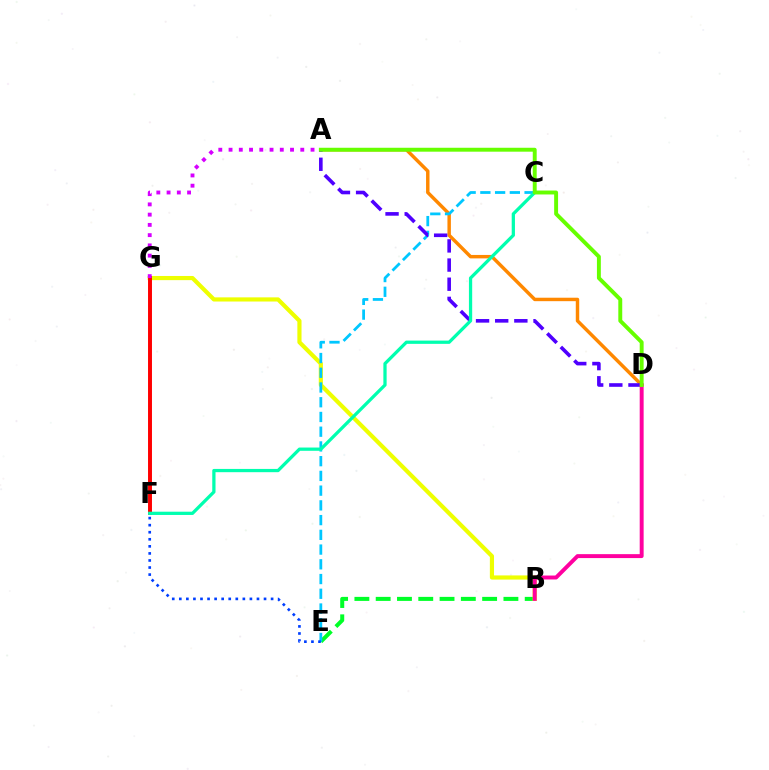{('A', 'D'): [{'color': '#ff8800', 'line_style': 'solid', 'thickness': 2.48}, {'color': '#4f00ff', 'line_style': 'dashed', 'thickness': 2.6}, {'color': '#66ff00', 'line_style': 'solid', 'thickness': 2.82}], ('B', 'E'): [{'color': '#00ff27', 'line_style': 'dashed', 'thickness': 2.89}], ('B', 'G'): [{'color': '#eeff00', 'line_style': 'solid', 'thickness': 3.0}], ('C', 'E'): [{'color': '#00c7ff', 'line_style': 'dashed', 'thickness': 2.0}], ('F', 'G'): [{'color': '#ff0000', 'line_style': 'solid', 'thickness': 2.84}], ('E', 'F'): [{'color': '#003fff', 'line_style': 'dotted', 'thickness': 1.92}], ('B', 'D'): [{'color': '#ff00a0', 'line_style': 'solid', 'thickness': 2.83}], ('A', 'G'): [{'color': '#d600ff', 'line_style': 'dotted', 'thickness': 2.78}], ('C', 'F'): [{'color': '#00ffaf', 'line_style': 'solid', 'thickness': 2.34}]}